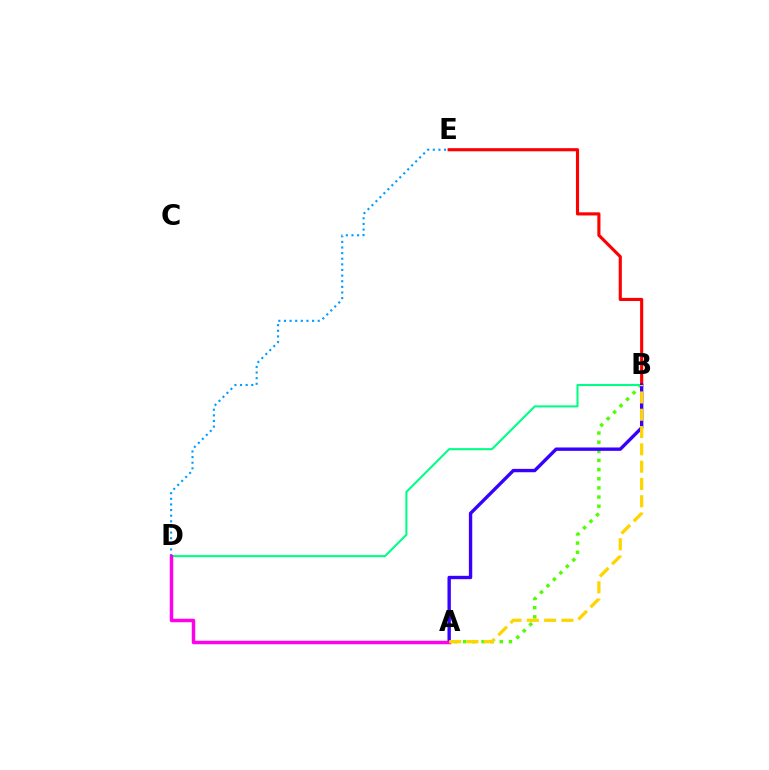{('A', 'B'): [{'color': '#4fff00', 'line_style': 'dotted', 'thickness': 2.49}, {'color': '#3700ff', 'line_style': 'solid', 'thickness': 2.42}, {'color': '#ffd500', 'line_style': 'dashed', 'thickness': 2.35}], ('B', 'D'): [{'color': '#00ff86', 'line_style': 'solid', 'thickness': 1.5}], ('B', 'E'): [{'color': '#ff0000', 'line_style': 'solid', 'thickness': 2.25}], ('D', 'E'): [{'color': '#009eff', 'line_style': 'dotted', 'thickness': 1.53}], ('A', 'D'): [{'color': '#ff00ed', 'line_style': 'solid', 'thickness': 2.5}]}